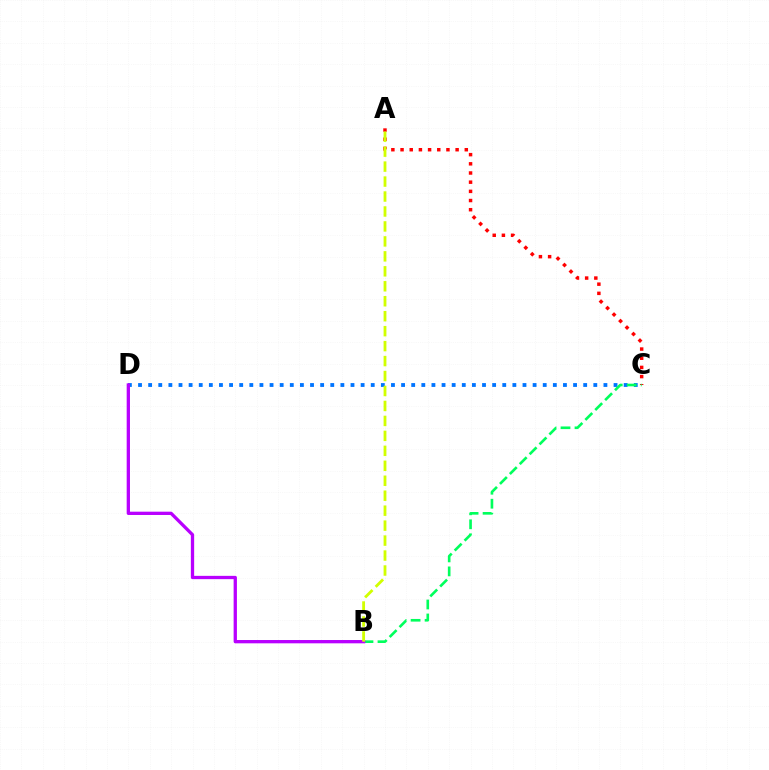{('A', 'C'): [{'color': '#ff0000', 'line_style': 'dotted', 'thickness': 2.49}], ('C', 'D'): [{'color': '#0074ff', 'line_style': 'dotted', 'thickness': 2.75}], ('B', 'C'): [{'color': '#00ff5c', 'line_style': 'dashed', 'thickness': 1.9}], ('B', 'D'): [{'color': '#b900ff', 'line_style': 'solid', 'thickness': 2.37}], ('A', 'B'): [{'color': '#d1ff00', 'line_style': 'dashed', 'thickness': 2.03}]}